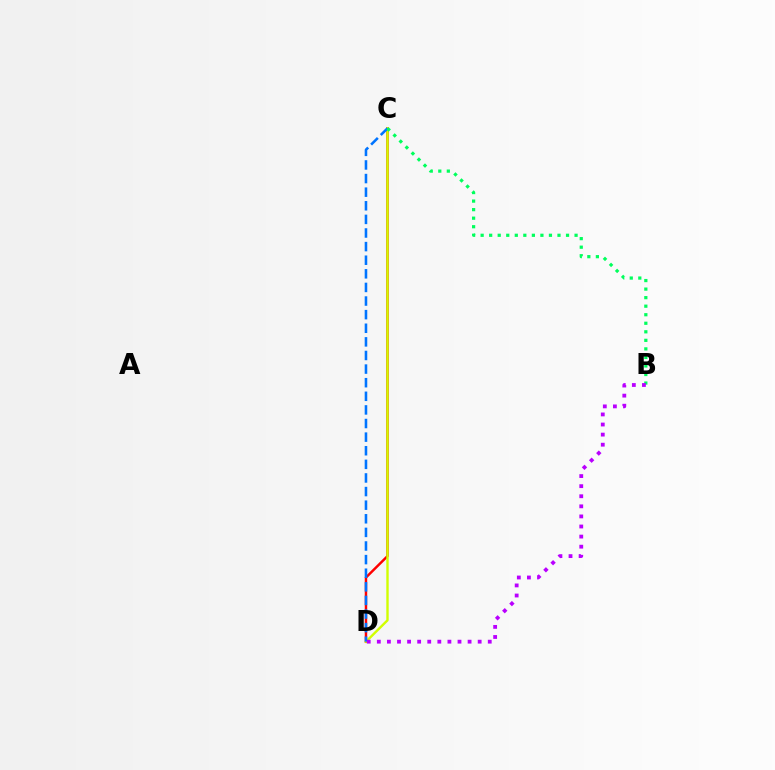{('C', 'D'): [{'color': '#ff0000', 'line_style': 'solid', 'thickness': 1.77}, {'color': '#d1ff00', 'line_style': 'solid', 'thickness': 1.72}, {'color': '#0074ff', 'line_style': 'dashed', 'thickness': 1.85}], ('B', 'C'): [{'color': '#00ff5c', 'line_style': 'dotted', 'thickness': 2.32}], ('B', 'D'): [{'color': '#b900ff', 'line_style': 'dotted', 'thickness': 2.74}]}